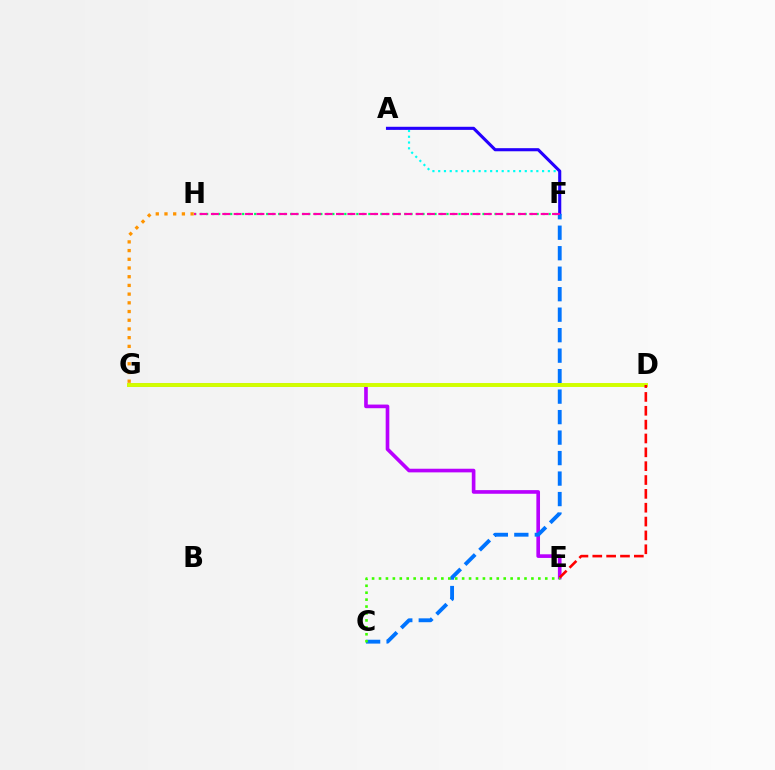{('A', 'F'): [{'color': '#00fff6', 'line_style': 'dotted', 'thickness': 1.57}, {'color': '#2500ff', 'line_style': 'solid', 'thickness': 2.23}], ('E', 'G'): [{'color': '#b900ff', 'line_style': 'solid', 'thickness': 2.62}], ('C', 'F'): [{'color': '#0074ff', 'line_style': 'dashed', 'thickness': 2.78}], ('D', 'G'): [{'color': '#d1ff00', 'line_style': 'solid', 'thickness': 2.83}], ('G', 'H'): [{'color': '#ff9400', 'line_style': 'dotted', 'thickness': 2.37}], ('C', 'E'): [{'color': '#3dff00', 'line_style': 'dotted', 'thickness': 1.88}], ('D', 'E'): [{'color': '#ff0000', 'line_style': 'dashed', 'thickness': 1.88}], ('F', 'H'): [{'color': '#00ff5c', 'line_style': 'dotted', 'thickness': 1.63}, {'color': '#ff00ac', 'line_style': 'dashed', 'thickness': 1.54}]}